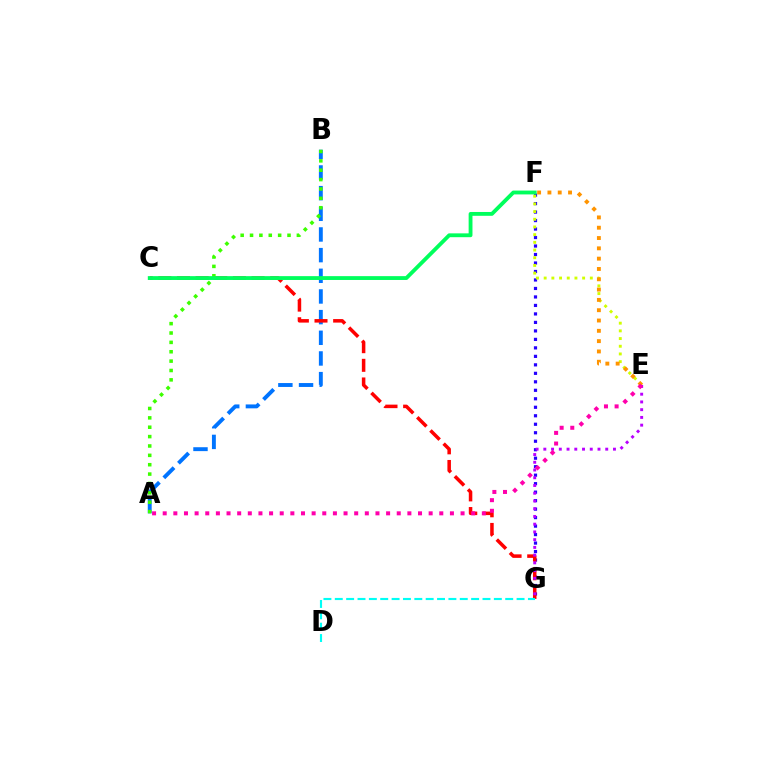{('F', 'G'): [{'color': '#2500ff', 'line_style': 'dotted', 'thickness': 2.31}], ('E', 'F'): [{'color': '#d1ff00', 'line_style': 'dotted', 'thickness': 2.09}, {'color': '#ff9400', 'line_style': 'dotted', 'thickness': 2.8}], ('A', 'B'): [{'color': '#0074ff', 'line_style': 'dashed', 'thickness': 2.81}, {'color': '#3dff00', 'line_style': 'dotted', 'thickness': 2.55}], ('C', 'G'): [{'color': '#ff0000', 'line_style': 'dashed', 'thickness': 2.53}], ('E', 'G'): [{'color': '#b900ff', 'line_style': 'dotted', 'thickness': 2.1}], ('D', 'G'): [{'color': '#00fff6', 'line_style': 'dashed', 'thickness': 1.54}], ('C', 'F'): [{'color': '#00ff5c', 'line_style': 'solid', 'thickness': 2.76}], ('A', 'E'): [{'color': '#ff00ac', 'line_style': 'dotted', 'thickness': 2.89}]}